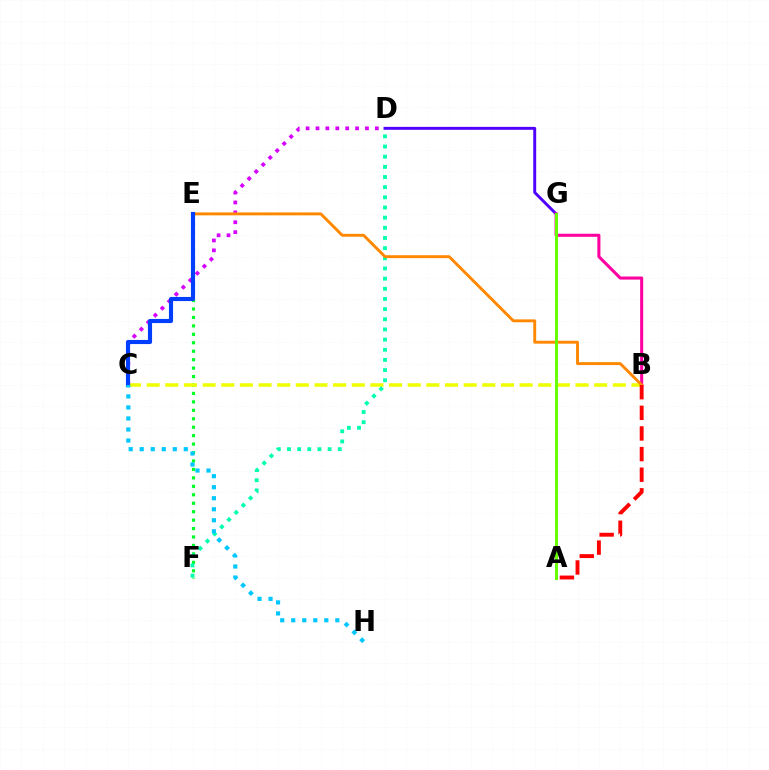{('C', 'D'): [{'color': '#d600ff', 'line_style': 'dotted', 'thickness': 2.69}], ('D', 'G'): [{'color': '#4f00ff', 'line_style': 'solid', 'thickness': 2.1}], ('E', 'F'): [{'color': '#00ff27', 'line_style': 'dotted', 'thickness': 2.29}], ('B', 'G'): [{'color': '#ff00a0', 'line_style': 'solid', 'thickness': 2.2}], ('B', 'C'): [{'color': '#eeff00', 'line_style': 'dashed', 'thickness': 2.53}], ('D', 'F'): [{'color': '#00ffaf', 'line_style': 'dotted', 'thickness': 2.76}], ('B', 'E'): [{'color': '#ff8800', 'line_style': 'solid', 'thickness': 2.1}], ('C', 'E'): [{'color': '#003fff', 'line_style': 'solid', 'thickness': 2.97}], ('C', 'H'): [{'color': '#00c7ff', 'line_style': 'dotted', 'thickness': 2.99}], ('A', 'B'): [{'color': '#ff0000', 'line_style': 'dashed', 'thickness': 2.8}], ('A', 'G'): [{'color': '#66ff00', 'line_style': 'solid', 'thickness': 2.15}]}